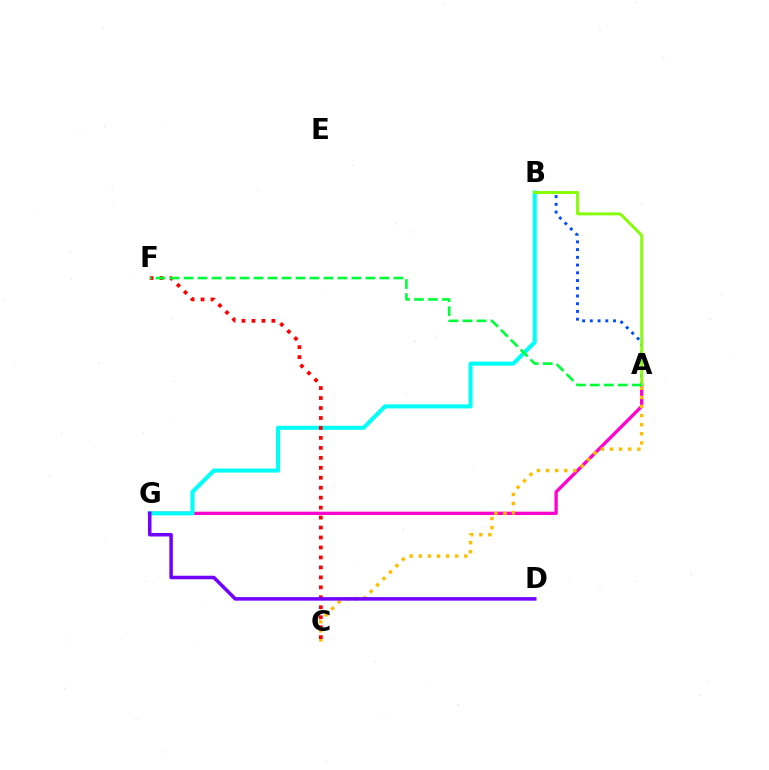{('A', 'B'): [{'color': '#004bff', 'line_style': 'dotted', 'thickness': 2.1}, {'color': '#84ff00', 'line_style': 'solid', 'thickness': 2.08}], ('A', 'G'): [{'color': '#ff00cf', 'line_style': 'solid', 'thickness': 2.37}], ('B', 'G'): [{'color': '#00fff6', 'line_style': 'solid', 'thickness': 2.93}], ('A', 'C'): [{'color': '#ffbd00', 'line_style': 'dotted', 'thickness': 2.47}], ('C', 'F'): [{'color': '#ff0000', 'line_style': 'dotted', 'thickness': 2.71}], ('D', 'G'): [{'color': '#7200ff', 'line_style': 'solid', 'thickness': 2.53}], ('A', 'F'): [{'color': '#00ff39', 'line_style': 'dashed', 'thickness': 1.9}]}